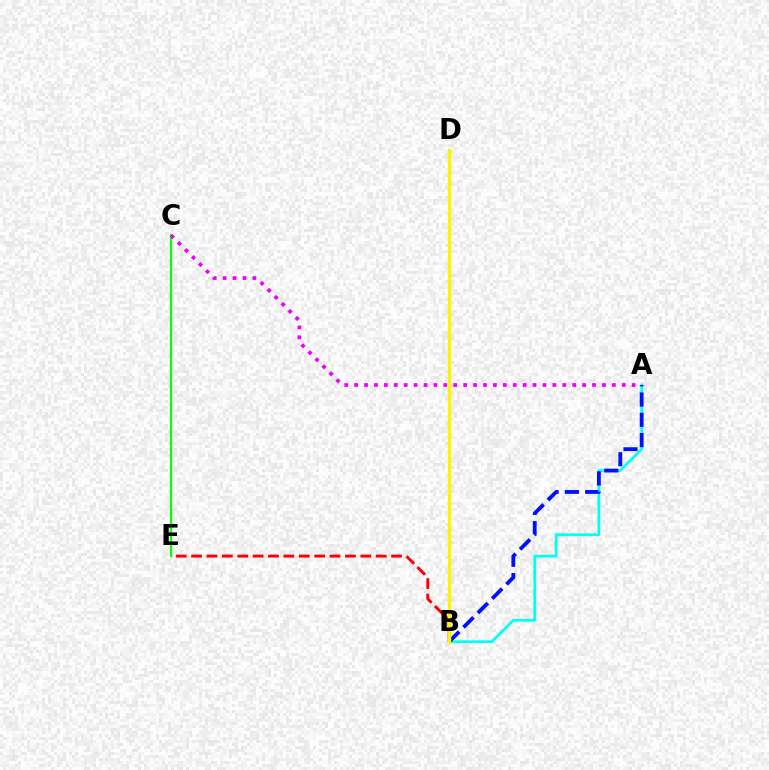{('C', 'E'): [{'color': '#08ff00', 'line_style': 'solid', 'thickness': 1.57}], ('B', 'E'): [{'color': '#ff0000', 'line_style': 'dashed', 'thickness': 2.09}], ('A', 'B'): [{'color': '#00fff6', 'line_style': 'solid', 'thickness': 1.95}, {'color': '#0010ff', 'line_style': 'dashed', 'thickness': 2.75}], ('A', 'C'): [{'color': '#ee00ff', 'line_style': 'dotted', 'thickness': 2.69}], ('B', 'D'): [{'color': '#fcf500', 'line_style': 'solid', 'thickness': 2.45}]}